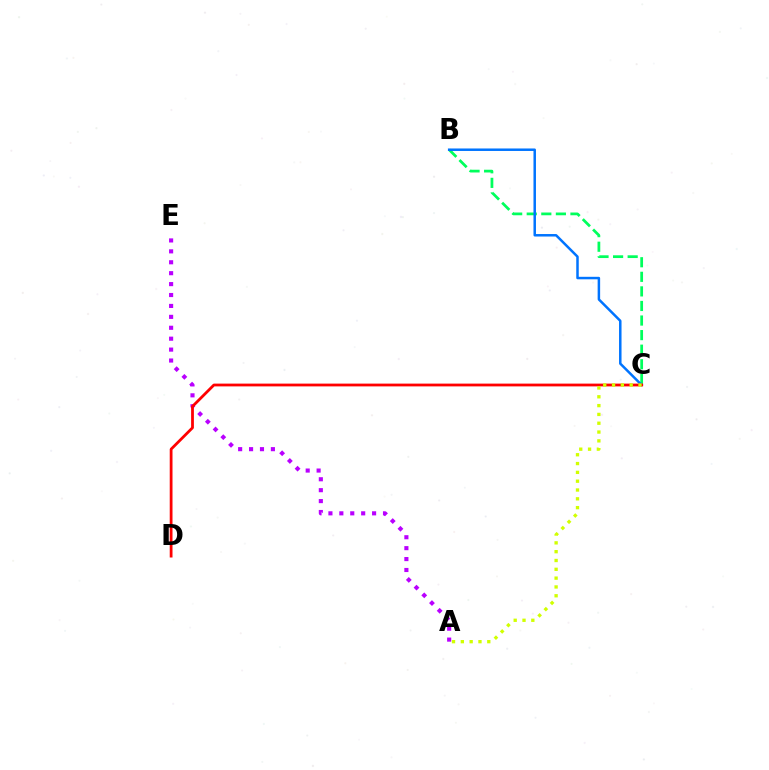{('B', 'C'): [{'color': '#00ff5c', 'line_style': 'dashed', 'thickness': 1.98}, {'color': '#0074ff', 'line_style': 'solid', 'thickness': 1.8}], ('A', 'E'): [{'color': '#b900ff', 'line_style': 'dotted', 'thickness': 2.97}], ('C', 'D'): [{'color': '#ff0000', 'line_style': 'solid', 'thickness': 2.0}], ('A', 'C'): [{'color': '#d1ff00', 'line_style': 'dotted', 'thickness': 2.4}]}